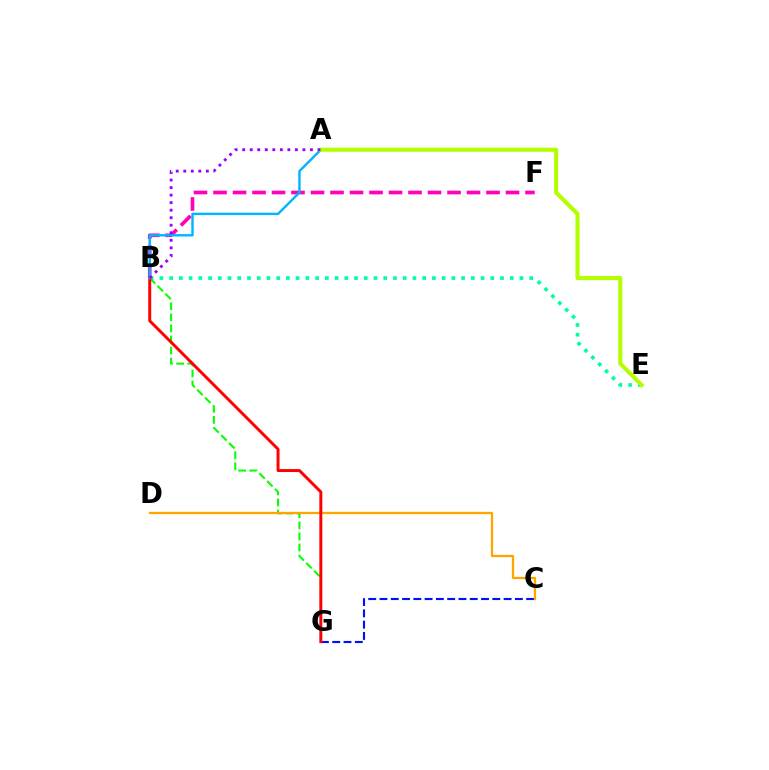{('B', 'F'): [{'color': '#ff00bd', 'line_style': 'dashed', 'thickness': 2.65}], ('B', 'E'): [{'color': '#00ff9d', 'line_style': 'dotted', 'thickness': 2.64}], ('C', 'G'): [{'color': '#0010ff', 'line_style': 'dashed', 'thickness': 1.53}], ('B', 'G'): [{'color': '#08ff00', 'line_style': 'dashed', 'thickness': 1.5}, {'color': '#ff0000', 'line_style': 'solid', 'thickness': 2.13}], ('C', 'D'): [{'color': '#ffa500', 'line_style': 'solid', 'thickness': 1.64}], ('A', 'B'): [{'color': '#00b5ff', 'line_style': 'solid', 'thickness': 1.72}, {'color': '#9b00ff', 'line_style': 'dotted', 'thickness': 2.05}], ('A', 'E'): [{'color': '#b3ff00', 'line_style': 'solid', 'thickness': 2.95}]}